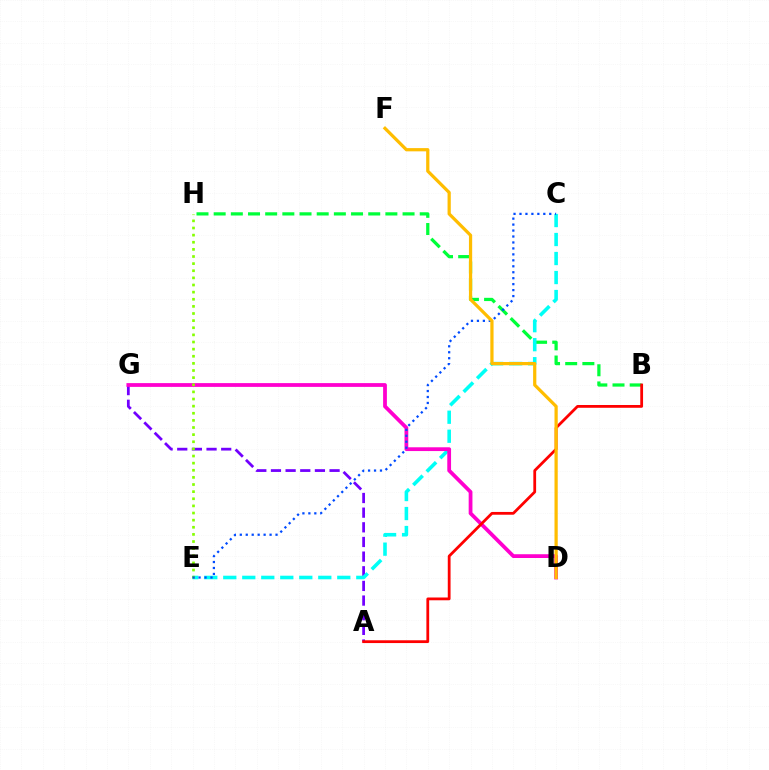{('A', 'G'): [{'color': '#7200ff', 'line_style': 'dashed', 'thickness': 1.99}], ('B', 'H'): [{'color': '#00ff39', 'line_style': 'dashed', 'thickness': 2.33}], ('C', 'E'): [{'color': '#00fff6', 'line_style': 'dashed', 'thickness': 2.58}, {'color': '#004bff', 'line_style': 'dotted', 'thickness': 1.62}], ('D', 'G'): [{'color': '#ff00cf', 'line_style': 'solid', 'thickness': 2.72}], ('A', 'B'): [{'color': '#ff0000', 'line_style': 'solid', 'thickness': 2.0}], ('E', 'H'): [{'color': '#84ff00', 'line_style': 'dotted', 'thickness': 1.94}], ('D', 'F'): [{'color': '#ffbd00', 'line_style': 'solid', 'thickness': 2.32}]}